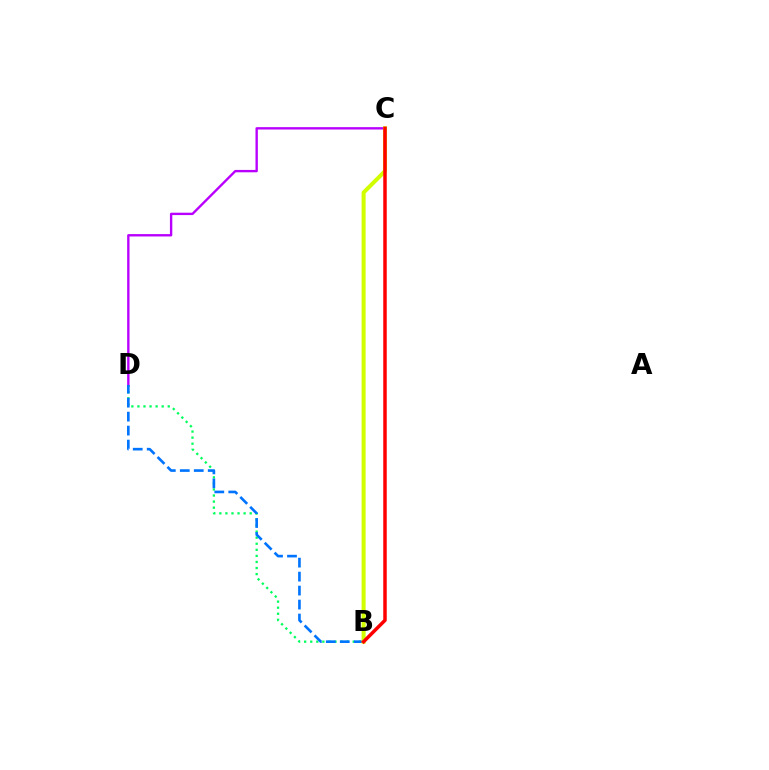{('B', 'D'): [{'color': '#00ff5c', 'line_style': 'dotted', 'thickness': 1.65}, {'color': '#0074ff', 'line_style': 'dashed', 'thickness': 1.9}], ('C', 'D'): [{'color': '#b900ff', 'line_style': 'solid', 'thickness': 1.71}], ('B', 'C'): [{'color': '#d1ff00', 'line_style': 'solid', 'thickness': 2.9}, {'color': '#ff0000', 'line_style': 'solid', 'thickness': 2.51}]}